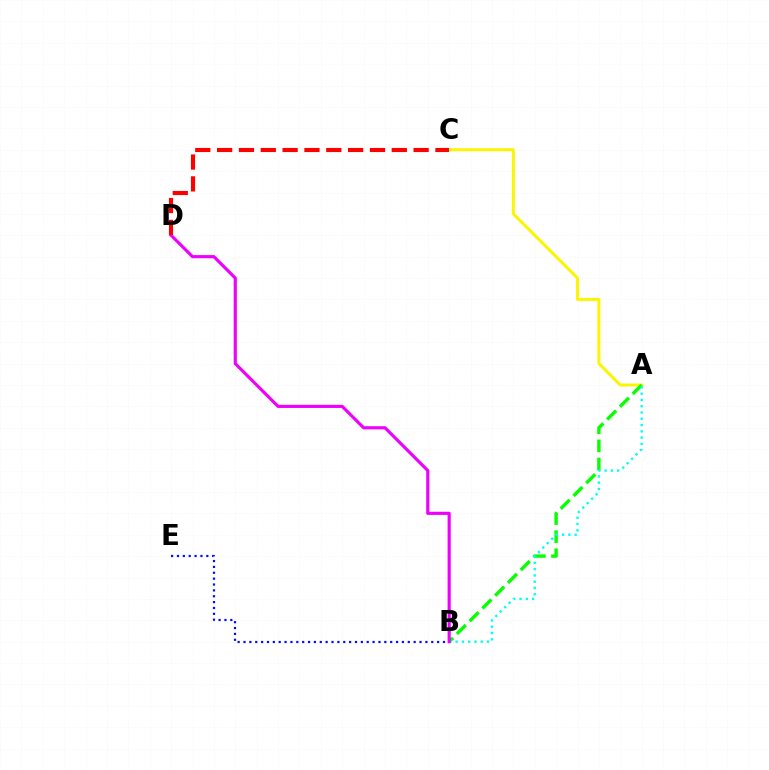{('B', 'E'): [{'color': '#0010ff', 'line_style': 'dotted', 'thickness': 1.59}], ('A', 'C'): [{'color': '#fcf500', 'line_style': 'solid', 'thickness': 2.14}], ('A', 'B'): [{'color': '#08ff00', 'line_style': 'dashed', 'thickness': 2.46}, {'color': '#00fff6', 'line_style': 'dotted', 'thickness': 1.71}], ('B', 'D'): [{'color': '#ee00ff', 'line_style': 'solid', 'thickness': 2.26}], ('C', 'D'): [{'color': '#ff0000', 'line_style': 'dashed', 'thickness': 2.97}]}